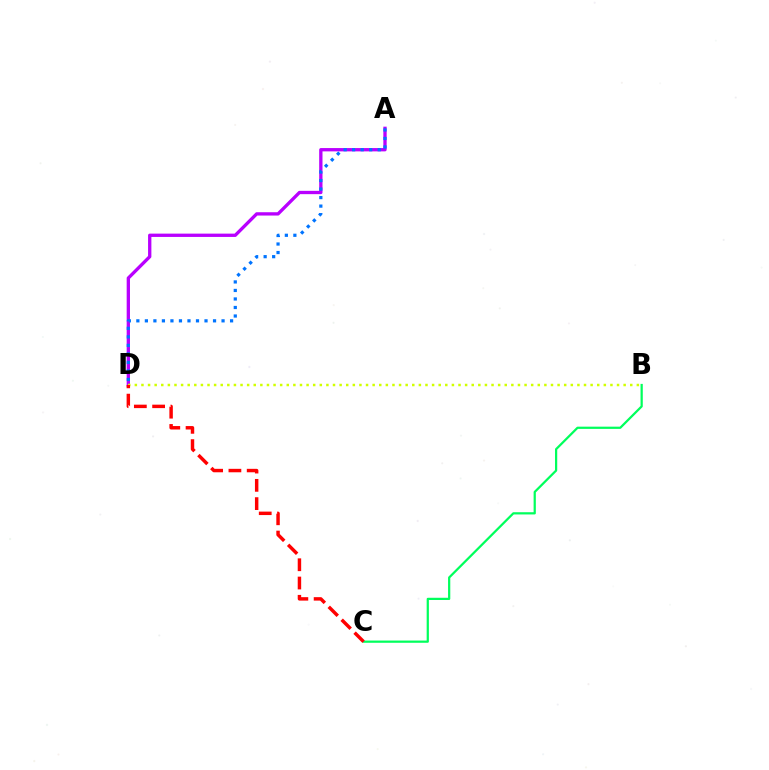{('A', 'D'): [{'color': '#b900ff', 'line_style': 'solid', 'thickness': 2.39}, {'color': '#0074ff', 'line_style': 'dotted', 'thickness': 2.31}], ('B', 'C'): [{'color': '#00ff5c', 'line_style': 'solid', 'thickness': 1.6}], ('B', 'D'): [{'color': '#d1ff00', 'line_style': 'dotted', 'thickness': 1.79}], ('C', 'D'): [{'color': '#ff0000', 'line_style': 'dashed', 'thickness': 2.48}]}